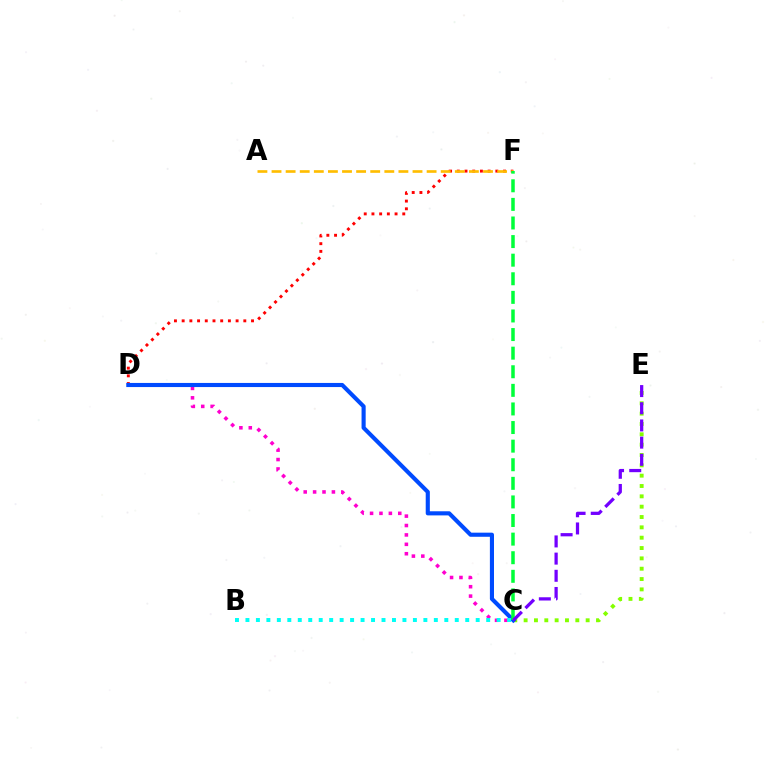{('C', 'D'): [{'color': '#ff00cf', 'line_style': 'dotted', 'thickness': 2.55}, {'color': '#004bff', 'line_style': 'solid', 'thickness': 2.96}], ('D', 'F'): [{'color': '#ff0000', 'line_style': 'dotted', 'thickness': 2.09}], ('A', 'F'): [{'color': '#ffbd00', 'line_style': 'dashed', 'thickness': 1.92}], ('C', 'E'): [{'color': '#84ff00', 'line_style': 'dotted', 'thickness': 2.81}, {'color': '#7200ff', 'line_style': 'dashed', 'thickness': 2.33}], ('B', 'C'): [{'color': '#00fff6', 'line_style': 'dotted', 'thickness': 2.84}], ('C', 'F'): [{'color': '#00ff39', 'line_style': 'dashed', 'thickness': 2.53}]}